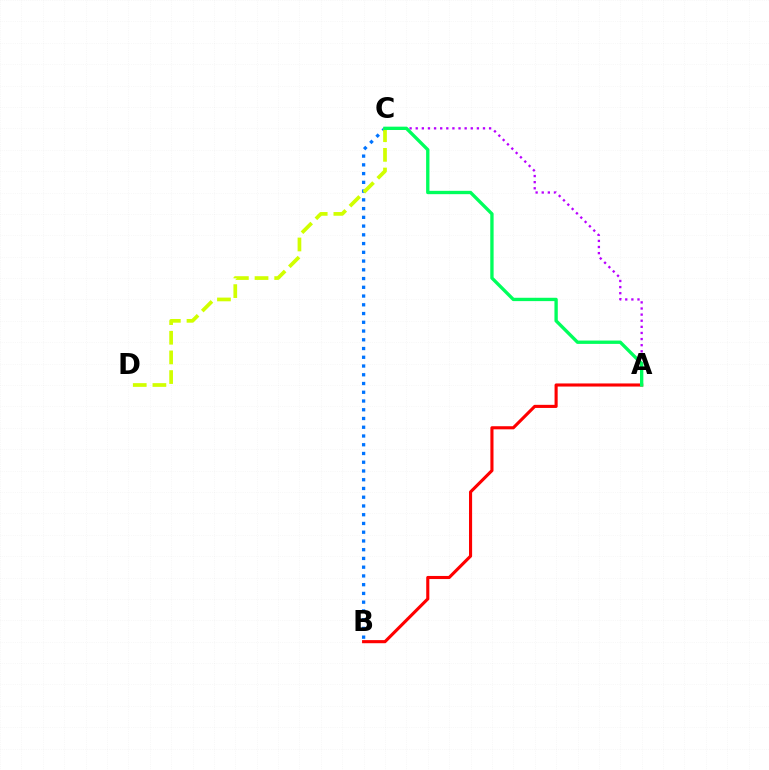{('B', 'C'): [{'color': '#0074ff', 'line_style': 'dotted', 'thickness': 2.38}], ('A', 'B'): [{'color': '#ff0000', 'line_style': 'solid', 'thickness': 2.23}], ('C', 'D'): [{'color': '#d1ff00', 'line_style': 'dashed', 'thickness': 2.67}], ('A', 'C'): [{'color': '#b900ff', 'line_style': 'dotted', 'thickness': 1.66}, {'color': '#00ff5c', 'line_style': 'solid', 'thickness': 2.4}]}